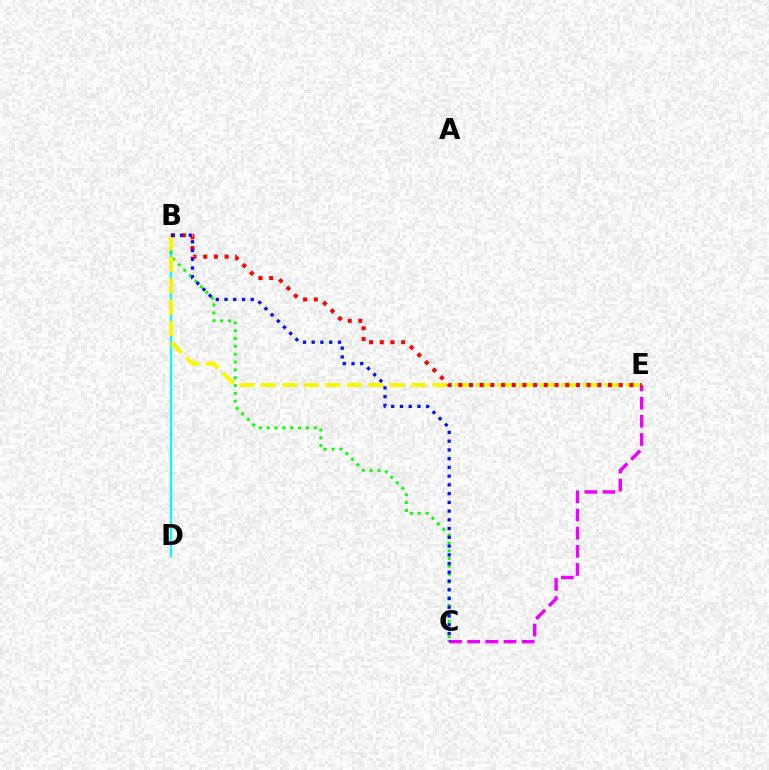{('B', 'D'): [{'color': '#00fff6', 'line_style': 'solid', 'thickness': 1.57}], ('C', 'E'): [{'color': '#ee00ff', 'line_style': 'dashed', 'thickness': 2.47}], ('B', 'C'): [{'color': '#08ff00', 'line_style': 'dotted', 'thickness': 2.13}, {'color': '#0010ff', 'line_style': 'dotted', 'thickness': 2.38}], ('B', 'E'): [{'color': '#fcf500', 'line_style': 'dashed', 'thickness': 2.91}, {'color': '#ff0000', 'line_style': 'dotted', 'thickness': 2.91}]}